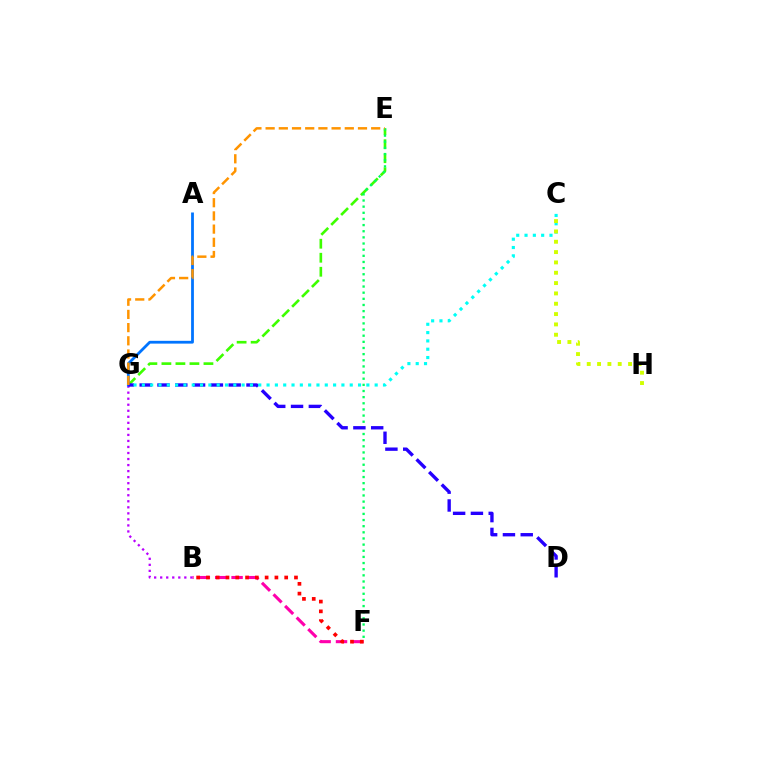{('E', 'G'): [{'color': '#3dff00', 'line_style': 'dashed', 'thickness': 1.9}, {'color': '#ff9400', 'line_style': 'dashed', 'thickness': 1.79}], ('B', 'F'): [{'color': '#ff00ac', 'line_style': 'dashed', 'thickness': 2.22}, {'color': '#ff0000', 'line_style': 'dotted', 'thickness': 2.66}], ('B', 'G'): [{'color': '#b900ff', 'line_style': 'dotted', 'thickness': 1.64}], ('A', 'G'): [{'color': '#0074ff', 'line_style': 'solid', 'thickness': 2.01}], ('E', 'F'): [{'color': '#00ff5c', 'line_style': 'dotted', 'thickness': 1.67}], ('D', 'G'): [{'color': '#2500ff', 'line_style': 'dashed', 'thickness': 2.42}], ('C', 'G'): [{'color': '#00fff6', 'line_style': 'dotted', 'thickness': 2.26}], ('C', 'H'): [{'color': '#d1ff00', 'line_style': 'dotted', 'thickness': 2.81}]}